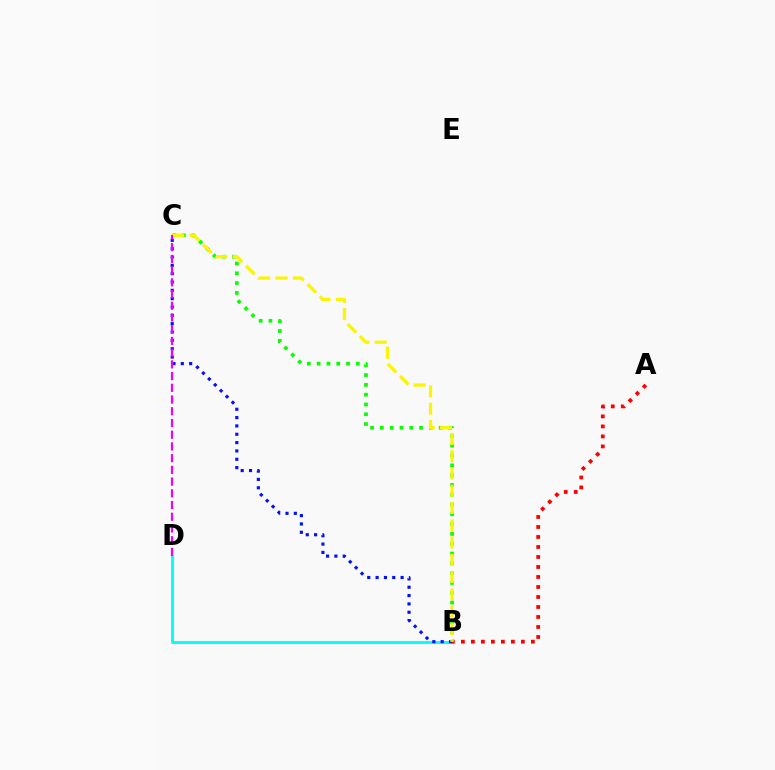{('B', 'D'): [{'color': '#00fff6', 'line_style': 'solid', 'thickness': 2.06}], ('B', 'C'): [{'color': '#0010ff', 'line_style': 'dotted', 'thickness': 2.26}, {'color': '#08ff00', 'line_style': 'dotted', 'thickness': 2.66}, {'color': '#fcf500', 'line_style': 'dashed', 'thickness': 2.35}], ('A', 'B'): [{'color': '#ff0000', 'line_style': 'dotted', 'thickness': 2.72}], ('C', 'D'): [{'color': '#ee00ff', 'line_style': 'dashed', 'thickness': 1.59}]}